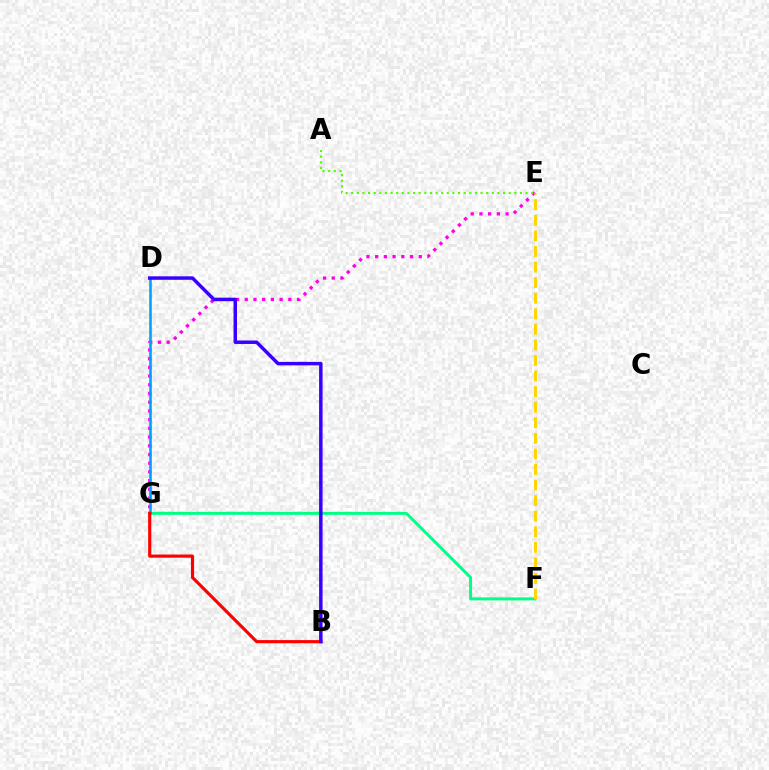{('E', 'G'): [{'color': '#ff00ed', 'line_style': 'dotted', 'thickness': 2.37}], ('F', 'G'): [{'color': '#00ff86', 'line_style': 'solid', 'thickness': 2.15}], ('A', 'E'): [{'color': '#4fff00', 'line_style': 'dotted', 'thickness': 1.53}], ('D', 'G'): [{'color': '#009eff', 'line_style': 'solid', 'thickness': 1.84}], ('B', 'G'): [{'color': '#ff0000', 'line_style': 'solid', 'thickness': 2.26}], ('B', 'D'): [{'color': '#3700ff', 'line_style': 'solid', 'thickness': 2.5}], ('E', 'F'): [{'color': '#ffd500', 'line_style': 'dashed', 'thickness': 2.12}]}